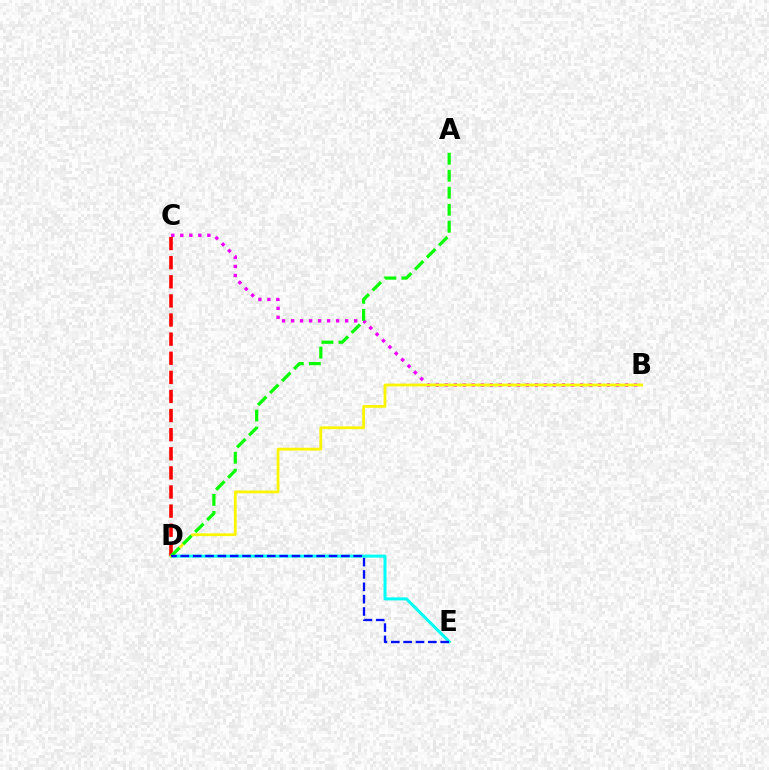{('B', 'C'): [{'color': '#ee00ff', 'line_style': 'dotted', 'thickness': 2.45}], ('D', 'E'): [{'color': '#00fff6', 'line_style': 'solid', 'thickness': 2.17}, {'color': '#0010ff', 'line_style': 'dashed', 'thickness': 1.68}], ('C', 'D'): [{'color': '#ff0000', 'line_style': 'dashed', 'thickness': 2.6}], ('B', 'D'): [{'color': '#fcf500', 'line_style': 'solid', 'thickness': 2.0}], ('A', 'D'): [{'color': '#08ff00', 'line_style': 'dashed', 'thickness': 2.31}]}